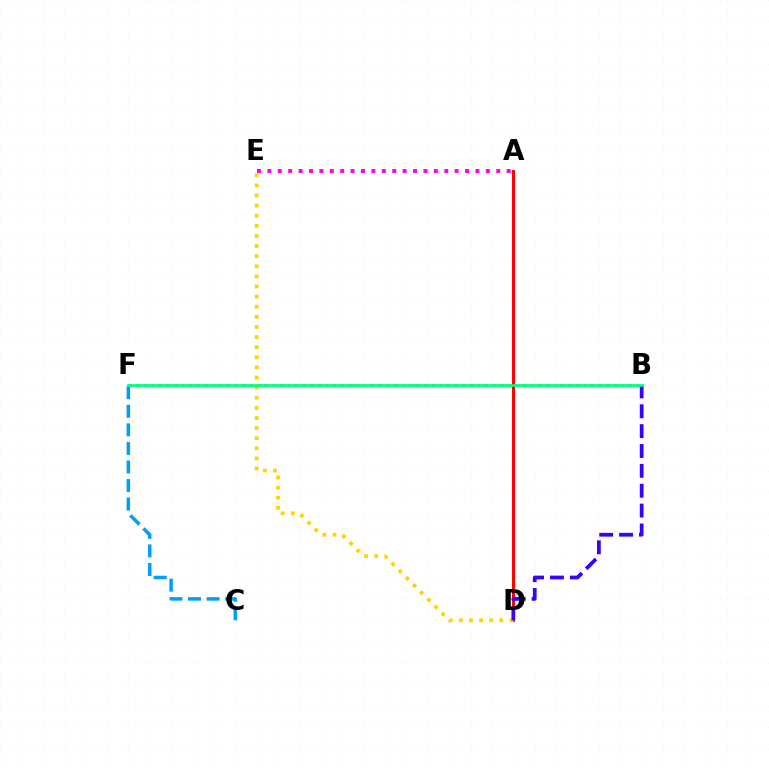{('A', 'D'): [{'color': '#ff0000', 'line_style': 'solid', 'thickness': 2.17}], ('D', 'E'): [{'color': '#ffd500', 'line_style': 'dotted', 'thickness': 2.75}], ('B', 'F'): [{'color': '#4fff00', 'line_style': 'dotted', 'thickness': 2.06}, {'color': '#00ff86', 'line_style': 'solid', 'thickness': 1.97}], ('C', 'F'): [{'color': '#009eff', 'line_style': 'dashed', 'thickness': 2.52}], ('B', 'D'): [{'color': '#3700ff', 'line_style': 'dashed', 'thickness': 2.7}], ('A', 'E'): [{'color': '#ff00ed', 'line_style': 'dotted', 'thickness': 2.83}]}